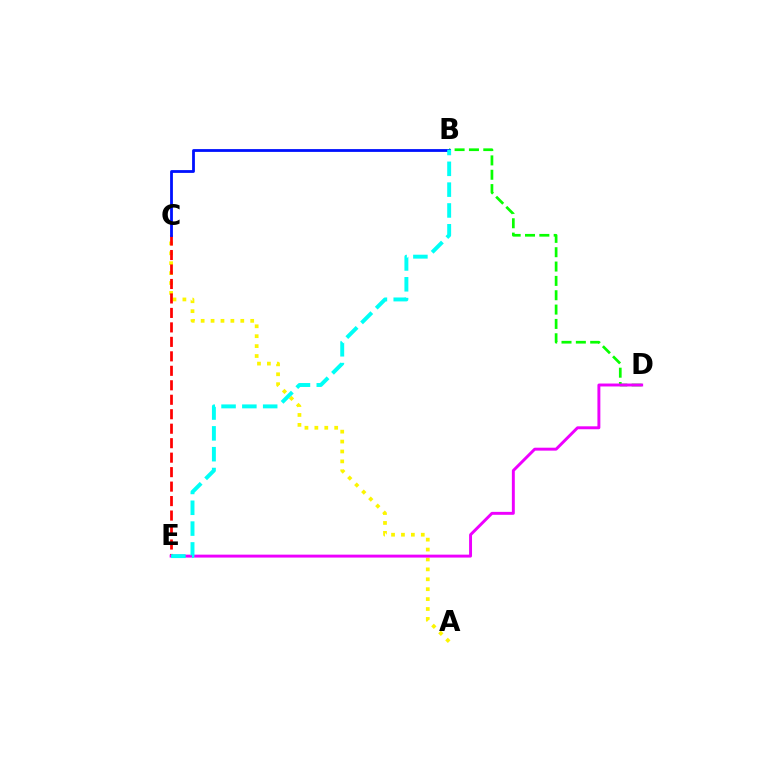{('A', 'C'): [{'color': '#fcf500', 'line_style': 'dotted', 'thickness': 2.69}], ('C', 'E'): [{'color': '#ff0000', 'line_style': 'dashed', 'thickness': 1.97}], ('B', 'D'): [{'color': '#08ff00', 'line_style': 'dashed', 'thickness': 1.95}], ('B', 'C'): [{'color': '#0010ff', 'line_style': 'solid', 'thickness': 2.01}], ('D', 'E'): [{'color': '#ee00ff', 'line_style': 'solid', 'thickness': 2.11}], ('B', 'E'): [{'color': '#00fff6', 'line_style': 'dashed', 'thickness': 2.83}]}